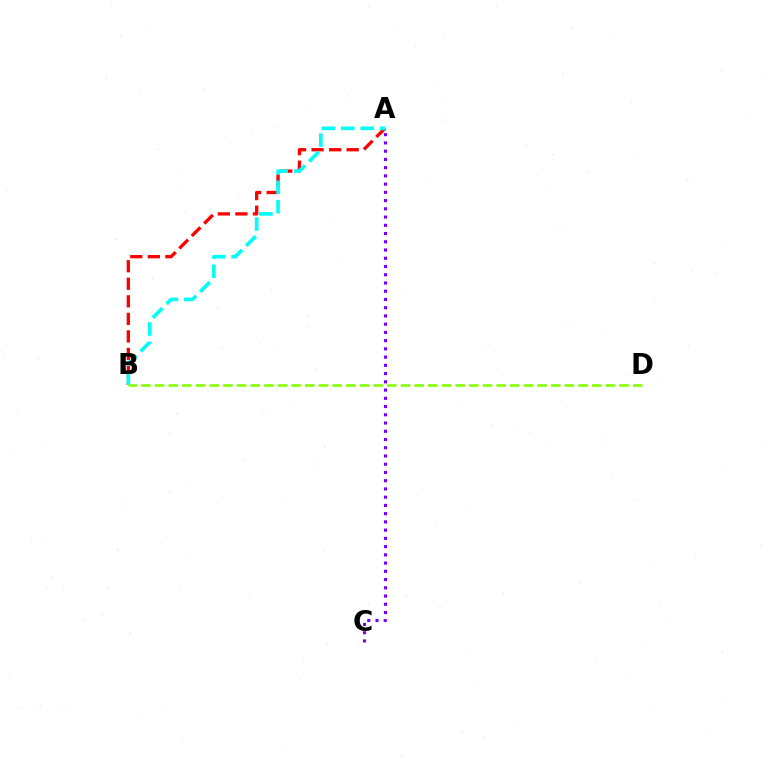{('A', 'B'): [{'color': '#ff0000', 'line_style': 'dashed', 'thickness': 2.38}, {'color': '#00fff6', 'line_style': 'dashed', 'thickness': 2.63}], ('A', 'C'): [{'color': '#7200ff', 'line_style': 'dotted', 'thickness': 2.24}], ('B', 'D'): [{'color': '#84ff00', 'line_style': 'dashed', 'thickness': 1.86}]}